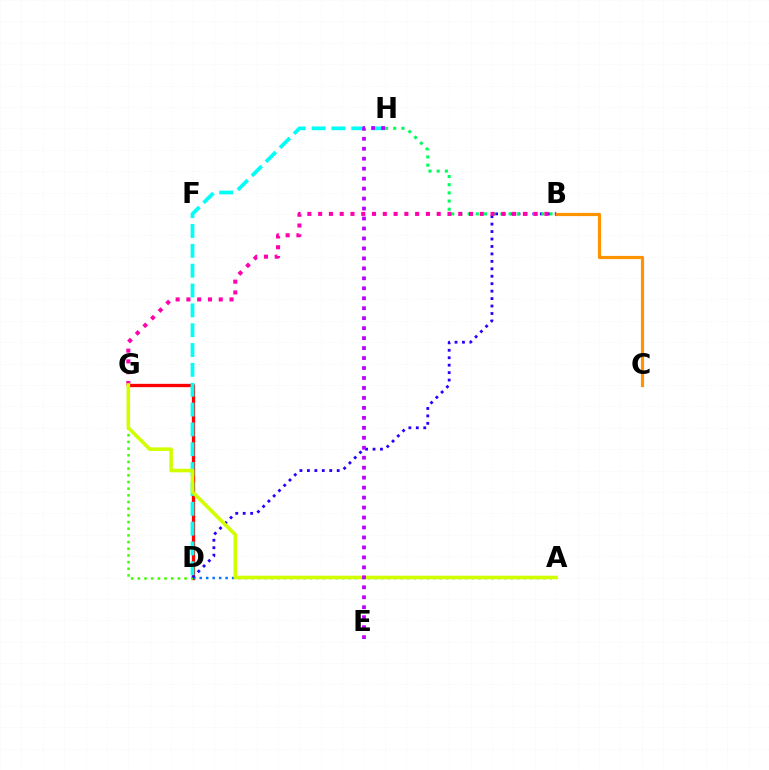{('D', 'G'): [{'color': '#ff0000', 'line_style': 'solid', 'thickness': 2.38}, {'color': '#3dff00', 'line_style': 'dotted', 'thickness': 1.81}], ('A', 'D'): [{'color': '#0074ff', 'line_style': 'dotted', 'thickness': 1.76}], ('B', 'D'): [{'color': '#2500ff', 'line_style': 'dotted', 'thickness': 2.02}], ('B', 'H'): [{'color': '#00ff5c', 'line_style': 'dotted', 'thickness': 2.22}], ('D', 'H'): [{'color': '#00fff6', 'line_style': 'dashed', 'thickness': 2.7}], ('B', 'C'): [{'color': '#ff9400', 'line_style': 'solid', 'thickness': 2.29}], ('B', 'G'): [{'color': '#ff00ac', 'line_style': 'dotted', 'thickness': 2.93}], ('A', 'G'): [{'color': '#d1ff00', 'line_style': 'solid', 'thickness': 2.59}], ('E', 'H'): [{'color': '#b900ff', 'line_style': 'dotted', 'thickness': 2.71}]}